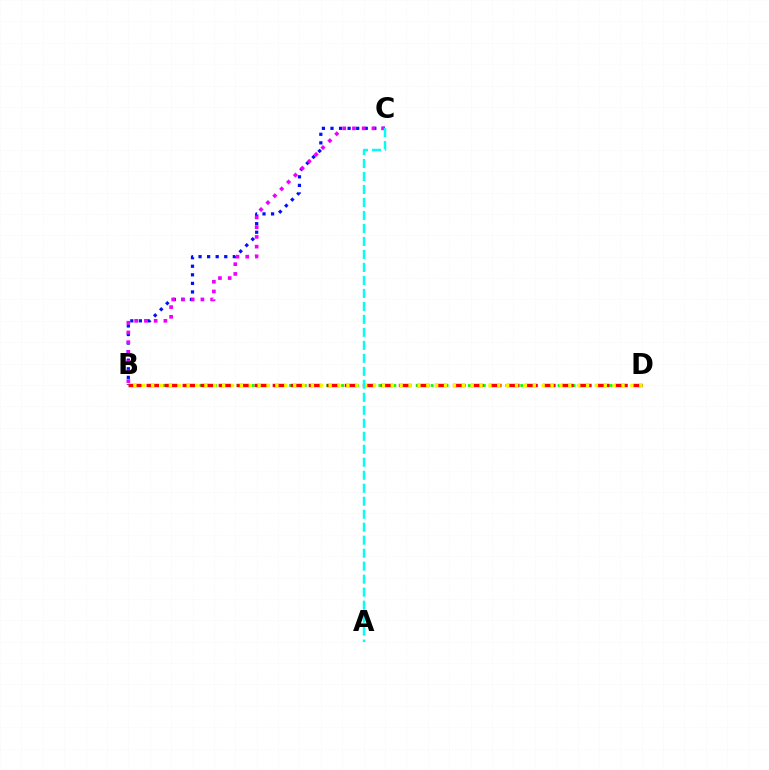{('B', 'C'): [{'color': '#0010ff', 'line_style': 'dotted', 'thickness': 2.33}, {'color': '#ee00ff', 'line_style': 'dotted', 'thickness': 2.64}], ('B', 'D'): [{'color': '#08ff00', 'line_style': 'dotted', 'thickness': 2.03}, {'color': '#ff0000', 'line_style': 'dashed', 'thickness': 2.45}, {'color': '#fcf500', 'line_style': 'dotted', 'thickness': 2.41}], ('A', 'C'): [{'color': '#00fff6', 'line_style': 'dashed', 'thickness': 1.76}]}